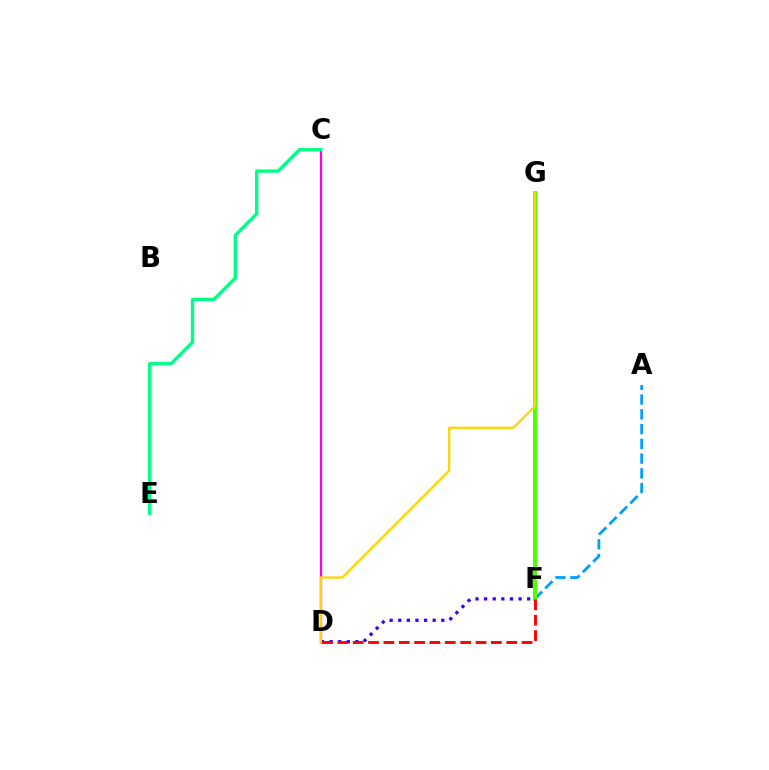{('A', 'F'): [{'color': '#009eff', 'line_style': 'dashed', 'thickness': 2.01}], ('D', 'F'): [{'color': '#3700ff', 'line_style': 'dotted', 'thickness': 2.34}, {'color': '#ff0000', 'line_style': 'dashed', 'thickness': 2.09}], ('C', 'D'): [{'color': '#ff00ed', 'line_style': 'solid', 'thickness': 1.65}], ('F', 'G'): [{'color': '#4fff00', 'line_style': 'solid', 'thickness': 2.92}], ('D', 'G'): [{'color': '#ffd500', 'line_style': 'solid', 'thickness': 1.64}], ('C', 'E'): [{'color': '#00ff86', 'line_style': 'solid', 'thickness': 2.39}]}